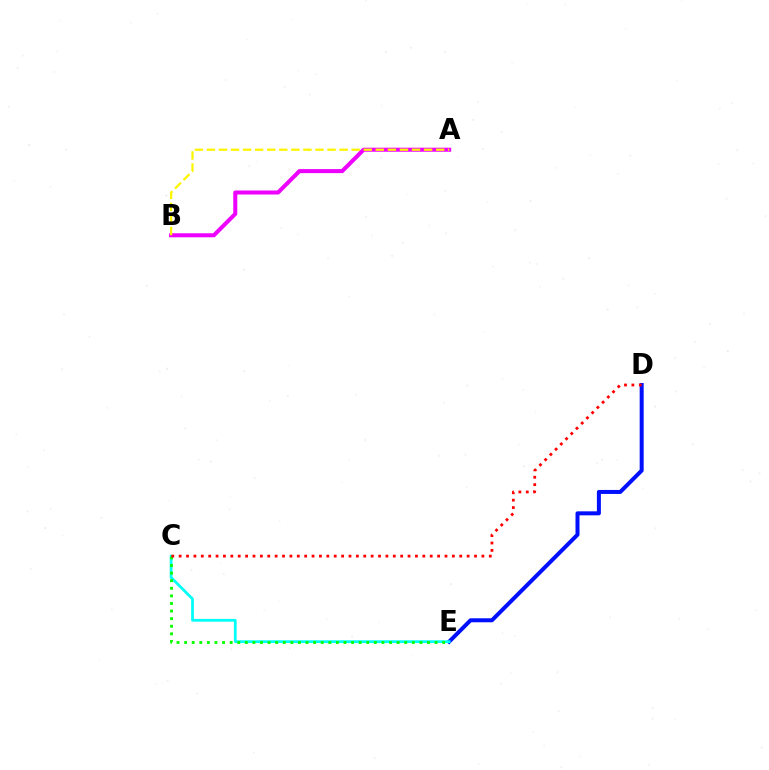{('A', 'B'): [{'color': '#ee00ff', 'line_style': 'solid', 'thickness': 2.9}, {'color': '#fcf500', 'line_style': 'dashed', 'thickness': 1.64}], ('D', 'E'): [{'color': '#0010ff', 'line_style': 'solid', 'thickness': 2.88}], ('C', 'E'): [{'color': '#00fff6', 'line_style': 'solid', 'thickness': 1.98}, {'color': '#08ff00', 'line_style': 'dotted', 'thickness': 2.06}], ('C', 'D'): [{'color': '#ff0000', 'line_style': 'dotted', 'thickness': 2.01}]}